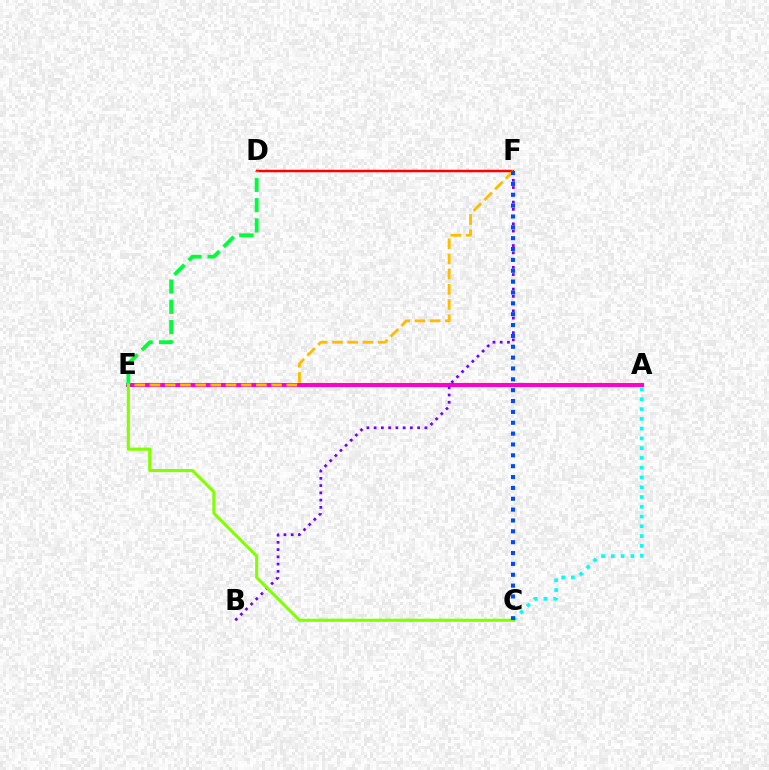{('A', 'C'): [{'color': '#00fff6', 'line_style': 'dotted', 'thickness': 2.65}], ('A', 'E'): [{'color': '#ff00cf', 'line_style': 'solid', 'thickness': 2.92}], ('D', 'F'): [{'color': '#ff0000', 'line_style': 'solid', 'thickness': 1.79}], ('E', 'F'): [{'color': '#ffbd00', 'line_style': 'dashed', 'thickness': 2.07}], ('D', 'E'): [{'color': '#00ff39', 'line_style': 'dashed', 'thickness': 2.75}], ('B', 'F'): [{'color': '#7200ff', 'line_style': 'dotted', 'thickness': 1.97}], ('C', 'E'): [{'color': '#84ff00', 'line_style': 'solid', 'thickness': 2.24}], ('C', 'F'): [{'color': '#004bff', 'line_style': 'dotted', 'thickness': 2.95}]}